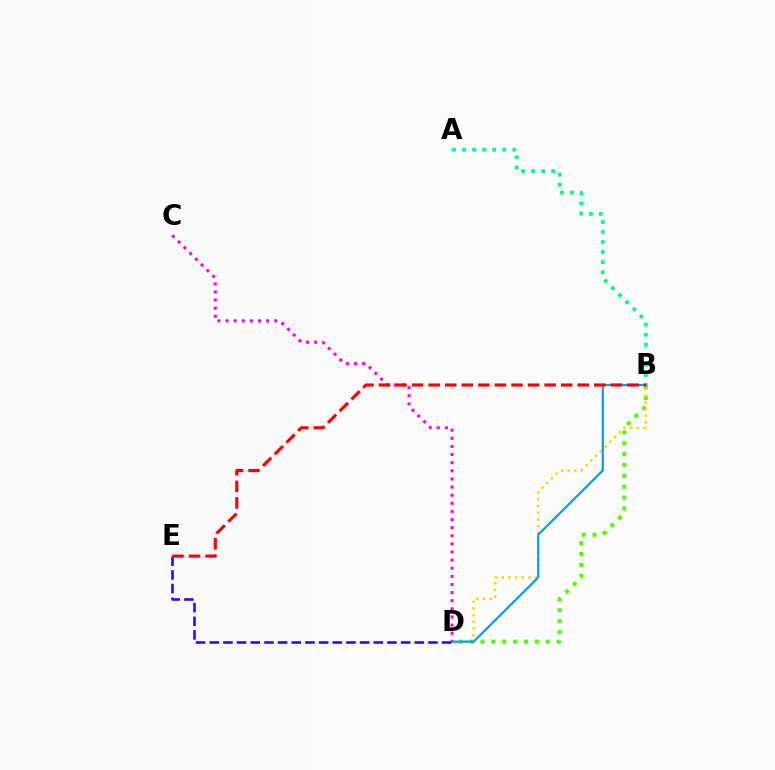{('B', 'D'): [{'color': '#4fff00', 'line_style': 'dotted', 'thickness': 2.95}, {'color': '#ffd500', 'line_style': 'dotted', 'thickness': 1.82}, {'color': '#009eff', 'line_style': 'solid', 'thickness': 1.58}], ('C', 'D'): [{'color': '#ff00ed', 'line_style': 'dotted', 'thickness': 2.21}], ('A', 'B'): [{'color': '#00ff86', 'line_style': 'dotted', 'thickness': 2.73}], ('D', 'E'): [{'color': '#3700ff', 'line_style': 'dashed', 'thickness': 1.86}], ('B', 'E'): [{'color': '#ff0000', 'line_style': 'dashed', 'thickness': 2.25}]}